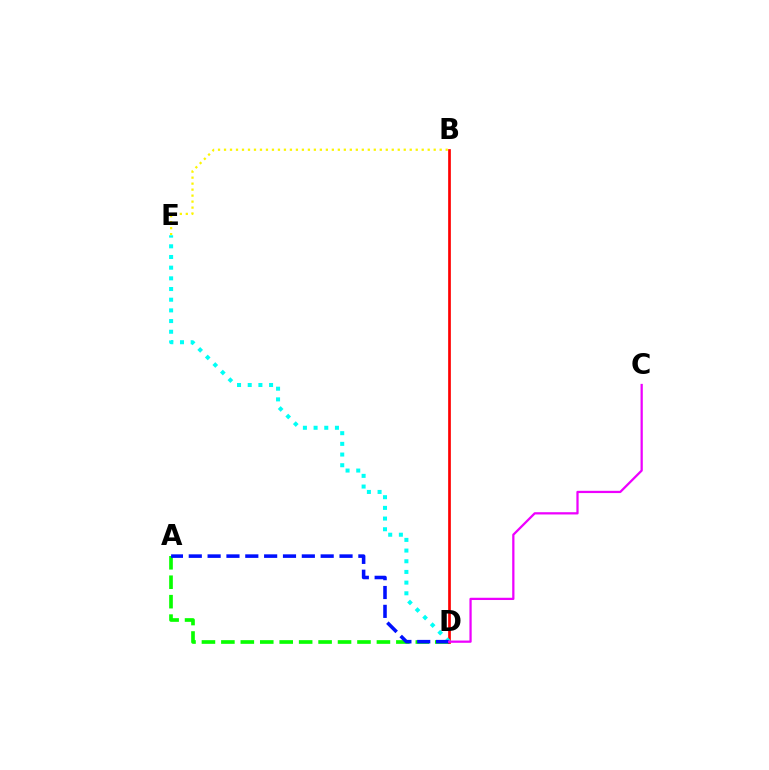{('A', 'D'): [{'color': '#08ff00', 'line_style': 'dashed', 'thickness': 2.64}, {'color': '#0010ff', 'line_style': 'dashed', 'thickness': 2.56}], ('B', 'D'): [{'color': '#ff0000', 'line_style': 'solid', 'thickness': 1.94}], ('B', 'E'): [{'color': '#fcf500', 'line_style': 'dotted', 'thickness': 1.63}], ('D', 'E'): [{'color': '#00fff6', 'line_style': 'dotted', 'thickness': 2.9}], ('C', 'D'): [{'color': '#ee00ff', 'line_style': 'solid', 'thickness': 1.63}]}